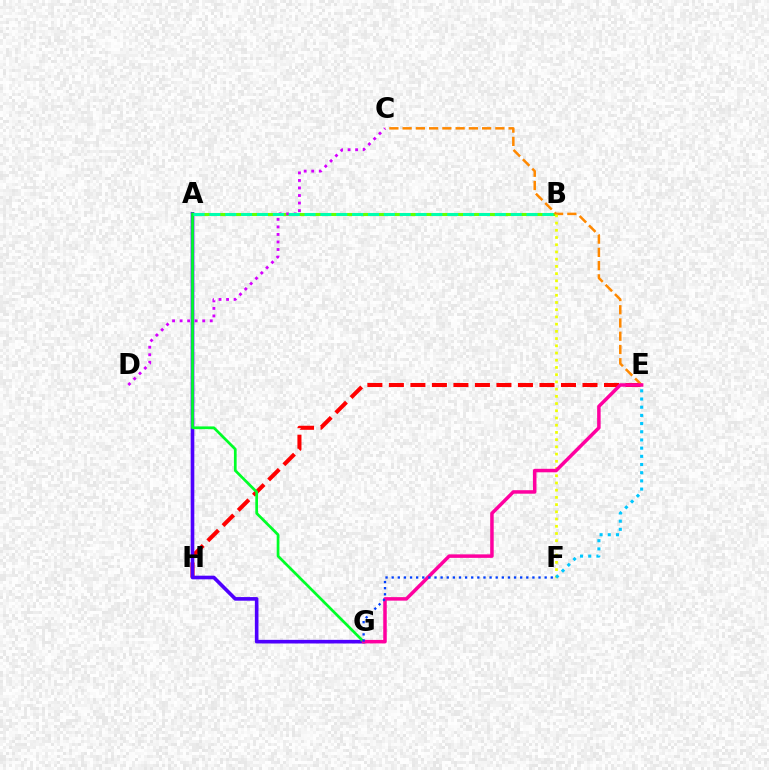{('E', 'H'): [{'color': '#ff0000', 'line_style': 'dashed', 'thickness': 2.92}], ('A', 'G'): [{'color': '#4f00ff', 'line_style': 'solid', 'thickness': 2.61}, {'color': '#00ff27', 'line_style': 'solid', 'thickness': 1.96}], ('A', 'B'): [{'color': '#66ff00', 'line_style': 'solid', 'thickness': 2.21}, {'color': '#00ffaf', 'line_style': 'dashed', 'thickness': 2.15}], ('C', 'E'): [{'color': '#ff8800', 'line_style': 'dashed', 'thickness': 1.8}], ('B', 'F'): [{'color': '#eeff00', 'line_style': 'dotted', 'thickness': 1.96}], ('E', 'G'): [{'color': '#ff00a0', 'line_style': 'solid', 'thickness': 2.52}], ('F', 'G'): [{'color': '#003fff', 'line_style': 'dotted', 'thickness': 1.66}], ('C', 'D'): [{'color': '#d600ff', 'line_style': 'dotted', 'thickness': 2.05}], ('E', 'F'): [{'color': '#00c7ff', 'line_style': 'dotted', 'thickness': 2.22}]}